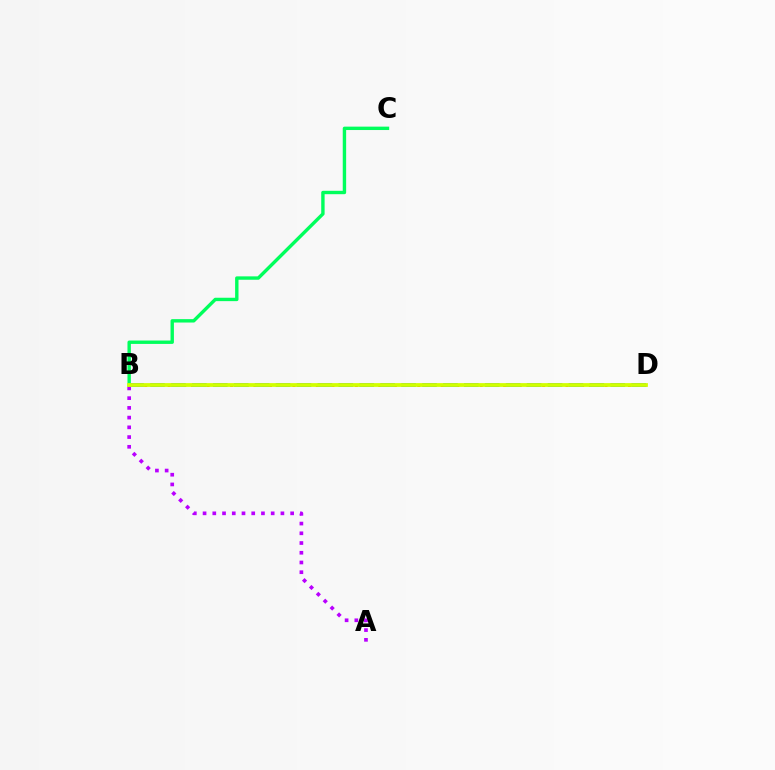{('A', 'B'): [{'color': '#b900ff', 'line_style': 'dotted', 'thickness': 2.64}], ('B', 'D'): [{'color': '#ff0000', 'line_style': 'dotted', 'thickness': 2.12}, {'color': '#0074ff', 'line_style': 'dashed', 'thickness': 2.84}, {'color': '#d1ff00', 'line_style': 'solid', 'thickness': 2.71}], ('B', 'C'): [{'color': '#00ff5c', 'line_style': 'solid', 'thickness': 2.44}]}